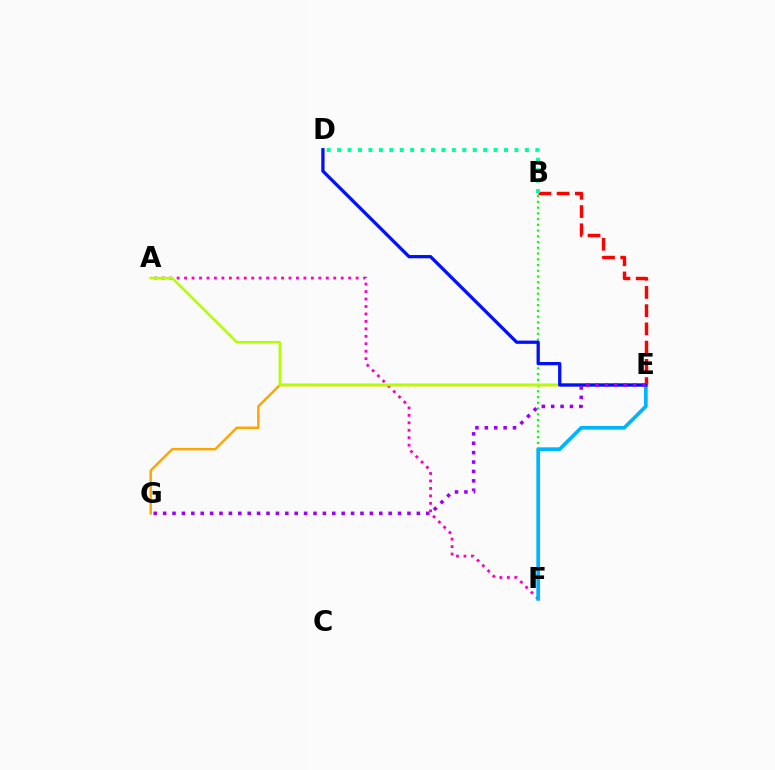{('A', 'F'): [{'color': '#ff00bd', 'line_style': 'dotted', 'thickness': 2.03}], ('B', 'E'): [{'color': '#ff0000', 'line_style': 'dashed', 'thickness': 2.48}], ('B', 'F'): [{'color': '#08ff00', 'line_style': 'dotted', 'thickness': 1.56}], ('E', 'G'): [{'color': '#ffa500', 'line_style': 'solid', 'thickness': 1.76}, {'color': '#9b00ff', 'line_style': 'dotted', 'thickness': 2.55}], ('A', 'E'): [{'color': '#b3ff00', 'line_style': 'solid', 'thickness': 1.85}], ('E', 'F'): [{'color': '#00b5ff', 'line_style': 'solid', 'thickness': 2.66}], ('D', 'E'): [{'color': '#0010ff', 'line_style': 'solid', 'thickness': 2.35}], ('B', 'D'): [{'color': '#00ff9d', 'line_style': 'dotted', 'thickness': 2.83}]}